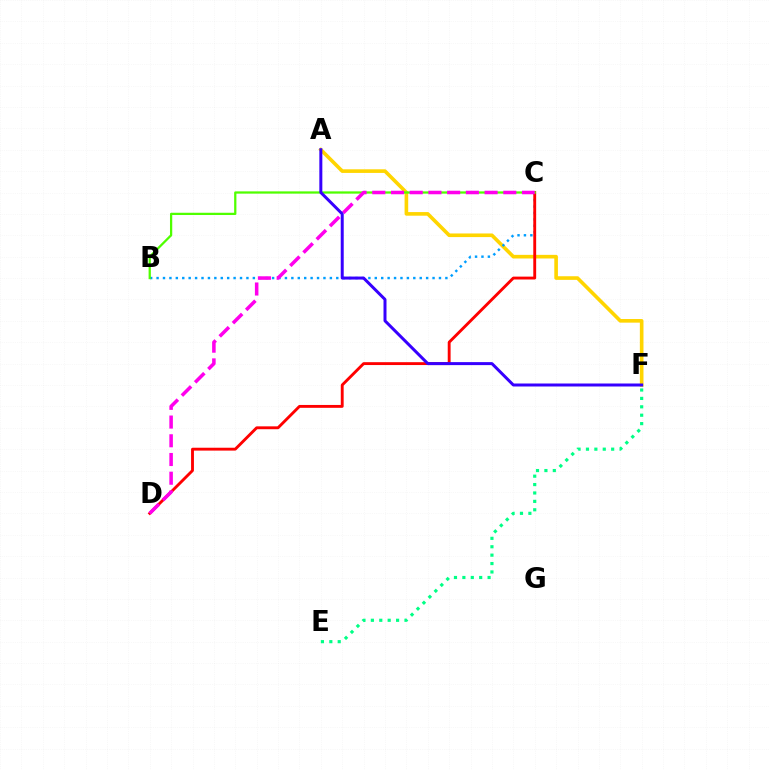{('A', 'F'): [{'color': '#ffd500', 'line_style': 'solid', 'thickness': 2.61}, {'color': '#3700ff', 'line_style': 'solid', 'thickness': 2.16}], ('B', 'C'): [{'color': '#009eff', 'line_style': 'dotted', 'thickness': 1.74}, {'color': '#4fff00', 'line_style': 'solid', 'thickness': 1.63}], ('C', 'D'): [{'color': '#ff0000', 'line_style': 'solid', 'thickness': 2.07}, {'color': '#ff00ed', 'line_style': 'dashed', 'thickness': 2.54}], ('E', 'F'): [{'color': '#00ff86', 'line_style': 'dotted', 'thickness': 2.28}]}